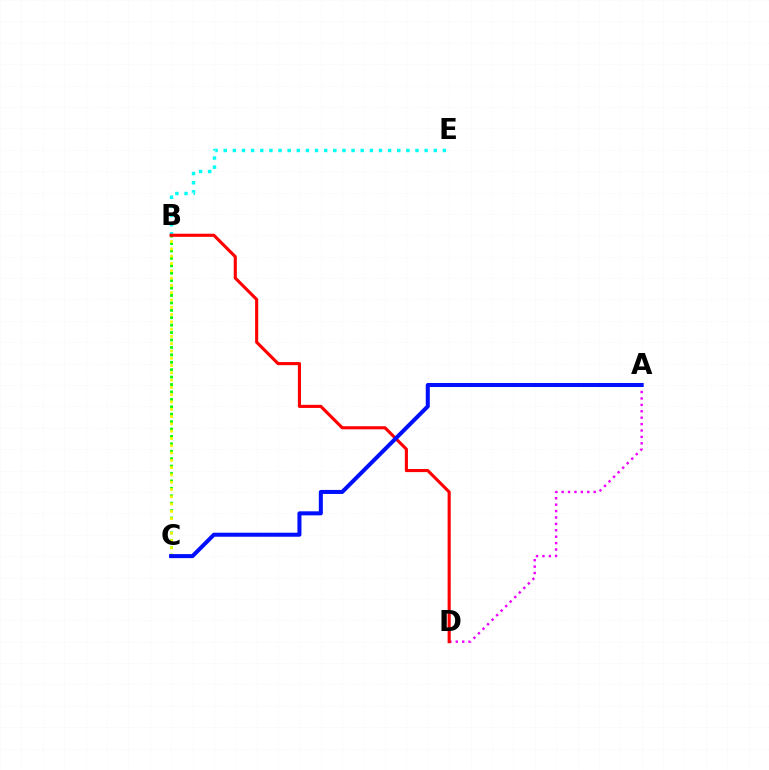{('B', 'E'): [{'color': '#00fff6', 'line_style': 'dotted', 'thickness': 2.48}], ('B', 'C'): [{'color': '#08ff00', 'line_style': 'dotted', 'thickness': 2.02}, {'color': '#fcf500', 'line_style': 'dotted', 'thickness': 1.98}], ('A', 'D'): [{'color': '#ee00ff', 'line_style': 'dotted', 'thickness': 1.74}], ('B', 'D'): [{'color': '#ff0000', 'line_style': 'solid', 'thickness': 2.24}], ('A', 'C'): [{'color': '#0010ff', 'line_style': 'solid', 'thickness': 2.9}]}